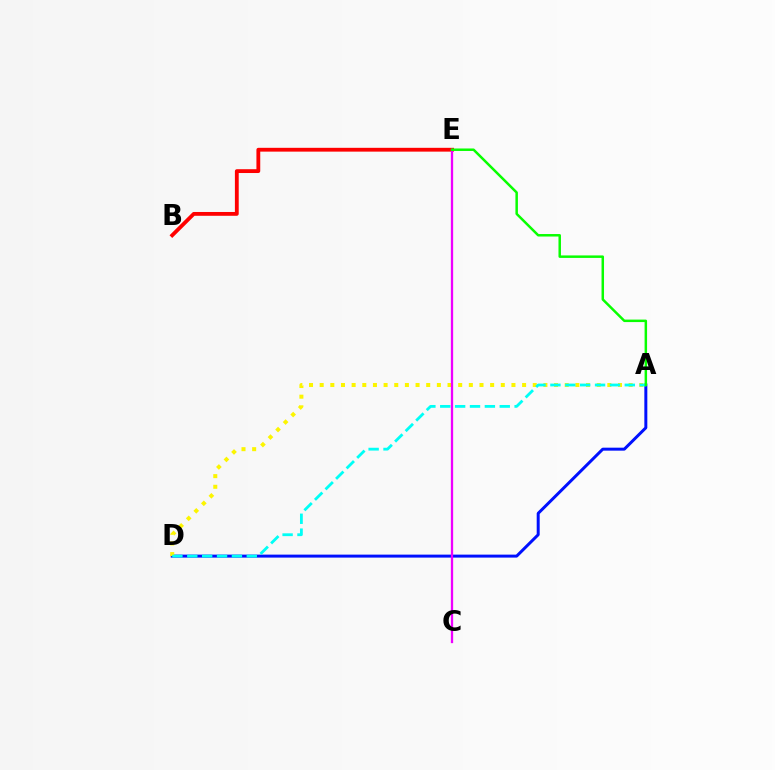{('B', 'E'): [{'color': '#ff0000', 'line_style': 'solid', 'thickness': 2.75}], ('A', 'D'): [{'color': '#0010ff', 'line_style': 'solid', 'thickness': 2.15}, {'color': '#fcf500', 'line_style': 'dotted', 'thickness': 2.89}, {'color': '#00fff6', 'line_style': 'dashed', 'thickness': 2.02}], ('C', 'E'): [{'color': '#ee00ff', 'line_style': 'solid', 'thickness': 1.66}], ('A', 'E'): [{'color': '#08ff00', 'line_style': 'solid', 'thickness': 1.79}]}